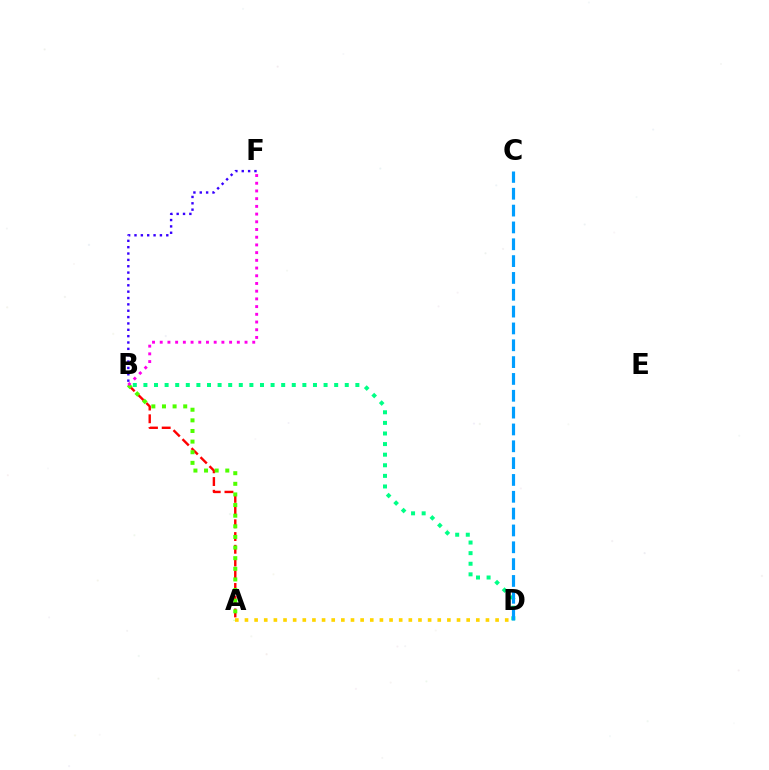{('A', 'B'): [{'color': '#ff0000', 'line_style': 'dashed', 'thickness': 1.73}, {'color': '#4fff00', 'line_style': 'dotted', 'thickness': 2.89}], ('B', 'F'): [{'color': '#3700ff', 'line_style': 'dotted', 'thickness': 1.73}, {'color': '#ff00ed', 'line_style': 'dotted', 'thickness': 2.09}], ('B', 'D'): [{'color': '#00ff86', 'line_style': 'dotted', 'thickness': 2.88}], ('A', 'D'): [{'color': '#ffd500', 'line_style': 'dotted', 'thickness': 2.62}], ('C', 'D'): [{'color': '#009eff', 'line_style': 'dashed', 'thickness': 2.29}]}